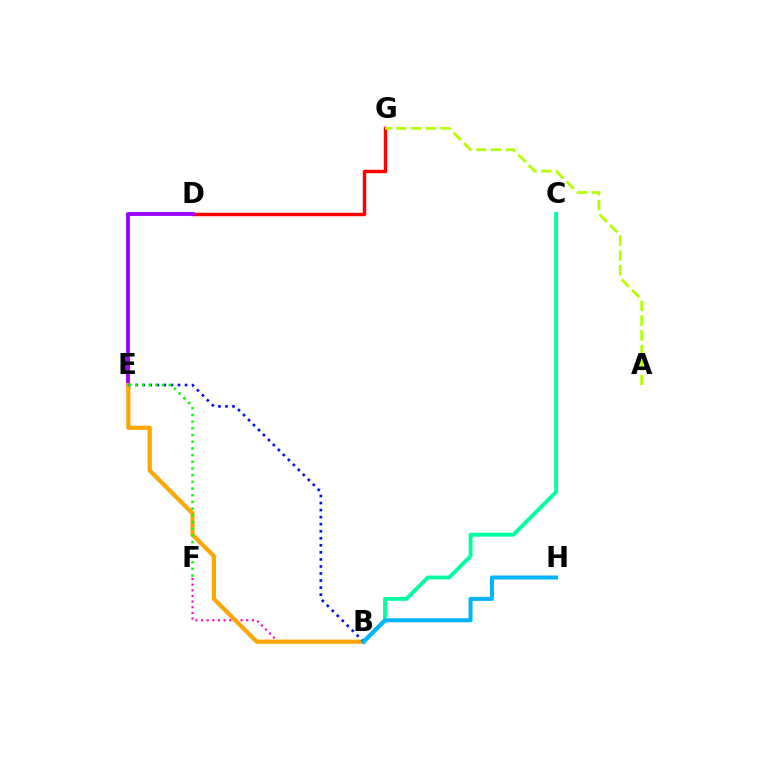{('B', 'F'): [{'color': '#ff00bd', 'line_style': 'dotted', 'thickness': 1.53}], ('D', 'G'): [{'color': '#ff0000', 'line_style': 'solid', 'thickness': 2.47}], ('A', 'G'): [{'color': '#b3ff00', 'line_style': 'dashed', 'thickness': 2.01}], ('D', 'E'): [{'color': '#9b00ff', 'line_style': 'solid', 'thickness': 2.77}], ('B', 'E'): [{'color': '#ffa500', 'line_style': 'solid', 'thickness': 3.0}, {'color': '#0010ff', 'line_style': 'dotted', 'thickness': 1.91}], ('B', 'C'): [{'color': '#00ff9d', 'line_style': 'solid', 'thickness': 2.78}], ('E', 'F'): [{'color': '#08ff00', 'line_style': 'dotted', 'thickness': 1.82}], ('B', 'H'): [{'color': '#00b5ff', 'line_style': 'solid', 'thickness': 2.88}]}